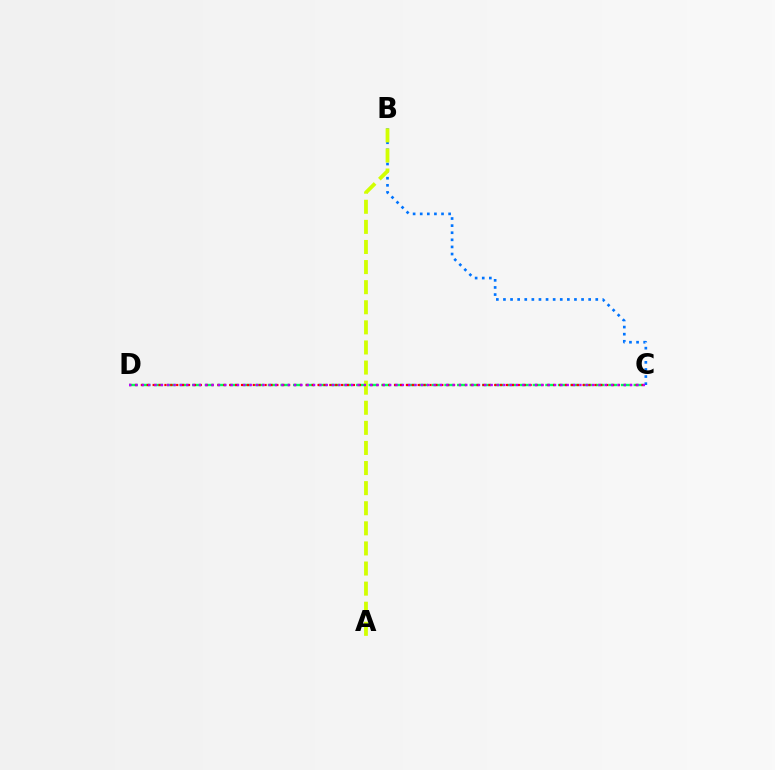{('C', 'D'): [{'color': '#00ff5c', 'line_style': 'dashed', 'thickness': 1.71}, {'color': '#ff0000', 'line_style': 'dotted', 'thickness': 1.6}, {'color': '#b900ff', 'line_style': 'dotted', 'thickness': 1.72}], ('B', 'C'): [{'color': '#0074ff', 'line_style': 'dotted', 'thickness': 1.93}], ('A', 'B'): [{'color': '#d1ff00', 'line_style': 'dashed', 'thickness': 2.73}]}